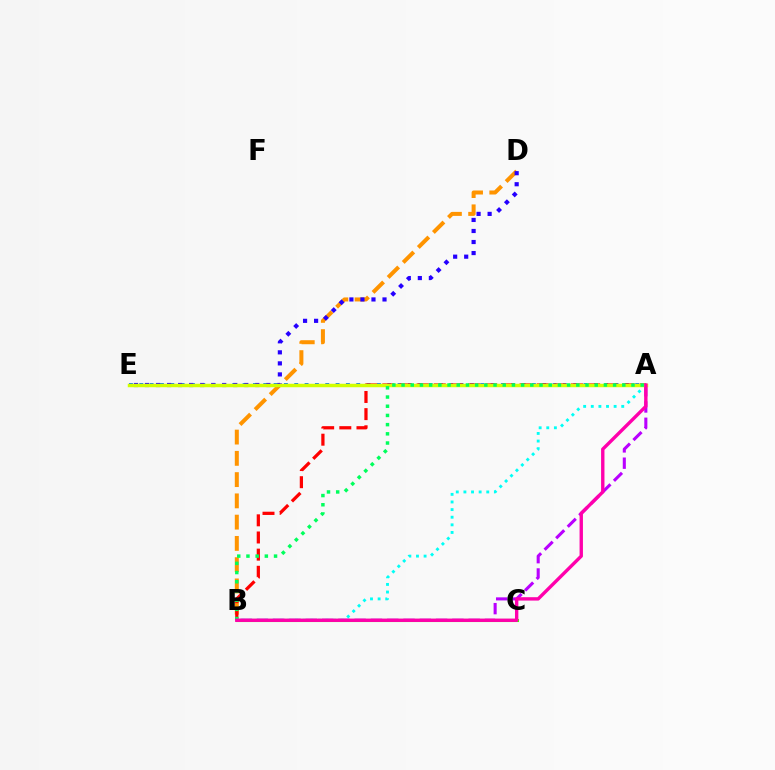{('A', 'B'): [{'color': '#b900ff', 'line_style': 'dashed', 'thickness': 2.21}, {'color': '#00fff6', 'line_style': 'dotted', 'thickness': 2.07}, {'color': '#ff0000', 'line_style': 'dashed', 'thickness': 2.33}, {'color': '#00ff5c', 'line_style': 'dotted', 'thickness': 2.5}, {'color': '#ff00ac', 'line_style': 'solid', 'thickness': 2.43}], ('A', 'E'): [{'color': '#0074ff', 'line_style': 'dotted', 'thickness': 2.81}, {'color': '#d1ff00', 'line_style': 'solid', 'thickness': 2.5}], ('B', 'D'): [{'color': '#ff9400', 'line_style': 'dashed', 'thickness': 2.89}], ('D', 'E'): [{'color': '#2500ff', 'line_style': 'dotted', 'thickness': 3.0}], ('B', 'C'): [{'color': '#3dff00', 'line_style': 'solid', 'thickness': 2.23}]}